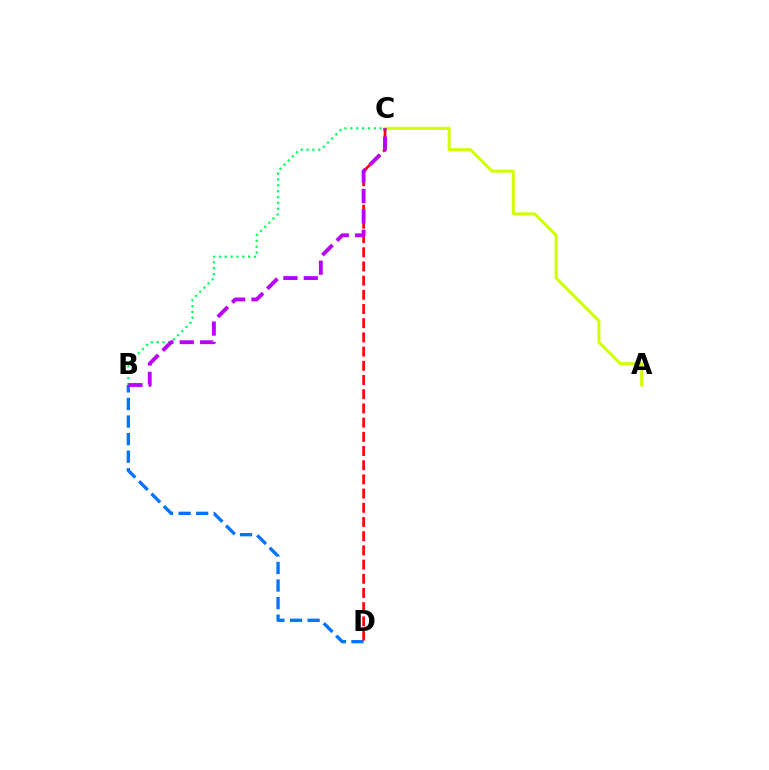{('B', 'D'): [{'color': '#0074ff', 'line_style': 'dashed', 'thickness': 2.39}], ('B', 'C'): [{'color': '#00ff5c', 'line_style': 'dotted', 'thickness': 1.59}, {'color': '#b900ff', 'line_style': 'dashed', 'thickness': 2.77}], ('A', 'C'): [{'color': '#d1ff00', 'line_style': 'solid', 'thickness': 2.17}], ('C', 'D'): [{'color': '#ff0000', 'line_style': 'dashed', 'thickness': 1.93}]}